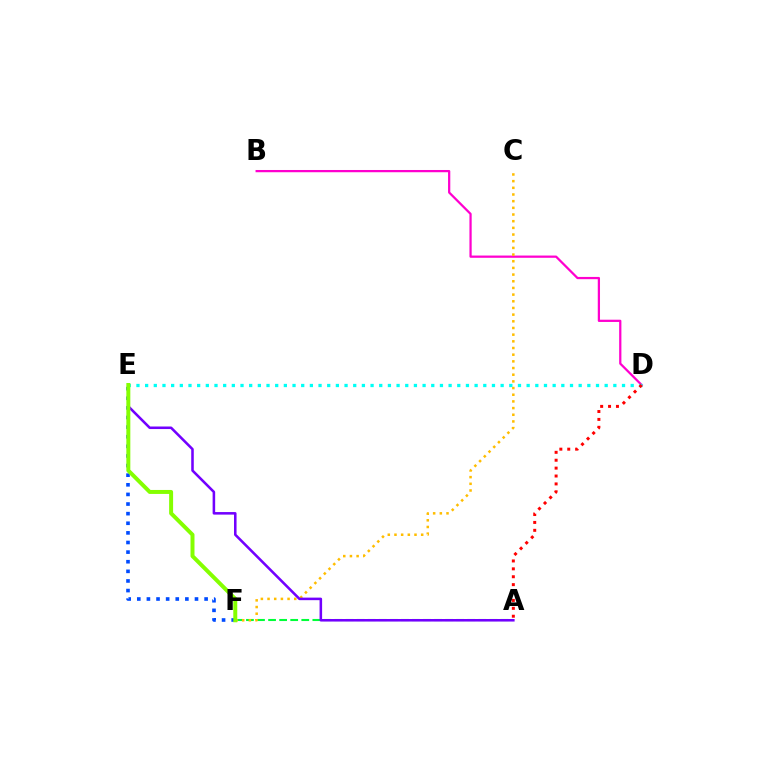{('A', 'F'): [{'color': '#00ff39', 'line_style': 'dashed', 'thickness': 1.5}], ('B', 'D'): [{'color': '#ff00cf', 'line_style': 'solid', 'thickness': 1.62}], ('C', 'F'): [{'color': '#ffbd00', 'line_style': 'dotted', 'thickness': 1.81}], ('A', 'E'): [{'color': '#7200ff', 'line_style': 'solid', 'thickness': 1.84}], ('D', 'E'): [{'color': '#00fff6', 'line_style': 'dotted', 'thickness': 2.36}], ('E', 'F'): [{'color': '#004bff', 'line_style': 'dotted', 'thickness': 2.61}, {'color': '#84ff00', 'line_style': 'solid', 'thickness': 2.86}], ('A', 'D'): [{'color': '#ff0000', 'line_style': 'dotted', 'thickness': 2.15}]}